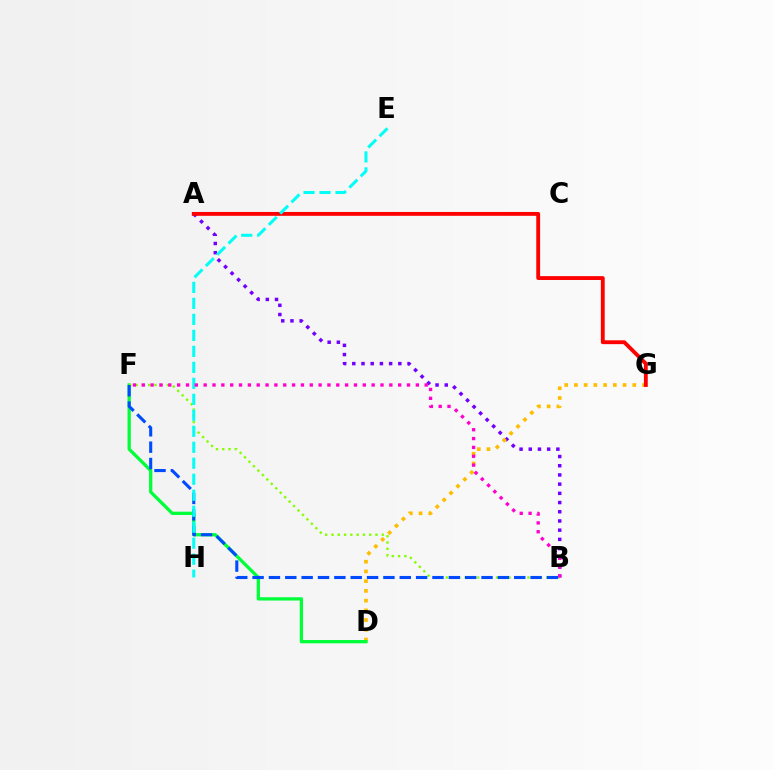{('A', 'B'): [{'color': '#7200ff', 'line_style': 'dotted', 'thickness': 2.5}], ('D', 'G'): [{'color': '#ffbd00', 'line_style': 'dotted', 'thickness': 2.64}], ('D', 'F'): [{'color': '#00ff39', 'line_style': 'solid', 'thickness': 2.36}], ('A', 'G'): [{'color': '#ff0000', 'line_style': 'solid', 'thickness': 2.77}], ('B', 'F'): [{'color': '#84ff00', 'line_style': 'dotted', 'thickness': 1.71}, {'color': '#004bff', 'line_style': 'dashed', 'thickness': 2.22}, {'color': '#ff00cf', 'line_style': 'dotted', 'thickness': 2.4}], ('E', 'H'): [{'color': '#00fff6', 'line_style': 'dashed', 'thickness': 2.17}]}